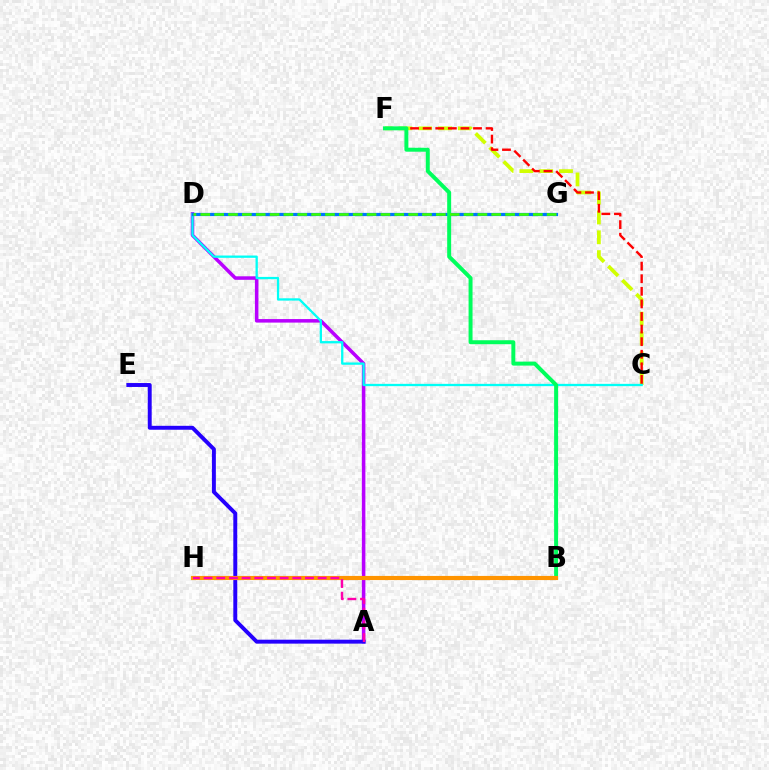{('A', 'D'): [{'color': '#b900ff', 'line_style': 'solid', 'thickness': 2.53}], ('C', 'F'): [{'color': '#d1ff00', 'line_style': 'dashed', 'thickness': 2.69}, {'color': '#ff0000', 'line_style': 'dashed', 'thickness': 1.71}], ('C', 'D'): [{'color': '#00fff6', 'line_style': 'solid', 'thickness': 1.65}], ('D', 'G'): [{'color': '#0074ff', 'line_style': 'solid', 'thickness': 2.31}, {'color': '#3dff00', 'line_style': 'dashed', 'thickness': 1.88}], ('A', 'E'): [{'color': '#2500ff', 'line_style': 'solid', 'thickness': 2.83}], ('B', 'F'): [{'color': '#00ff5c', 'line_style': 'solid', 'thickness': 2.85}], ('B', 'H'): [{'color': '#ff9400', 'line_style': 'solid', 'thickness': 2.97}], ('A', 'H'): [{'color': '#ff00ac', 'line_style': 'dashed', 'thickness': 1.72}]}